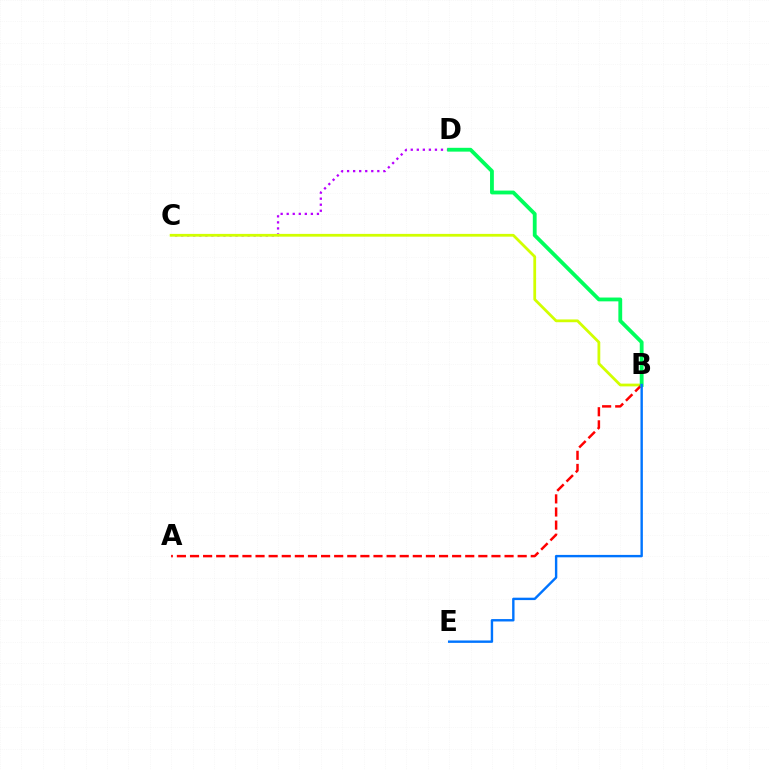{('C', 'D'): [{'color': '#b900ff', 'line_style': 'dotted', 'thickness': 1.64}], ('B', 'C'): [{'color': '#d1ff00', 'line_style': 'solid', 'thickness': 2.0}], ('A', 'B'): [{'color': '#ff0000', 'line_style': 'dashed', 'thickness': 1.78}], ('B', 'D'): [{'color': '#00ff5c', 'line_style': 'solid', 'thickness': 2.75}], ('B', 'E'): [{'color': '#0074ff', 'line_style': 'solid', 'thickness': 1.73}]}